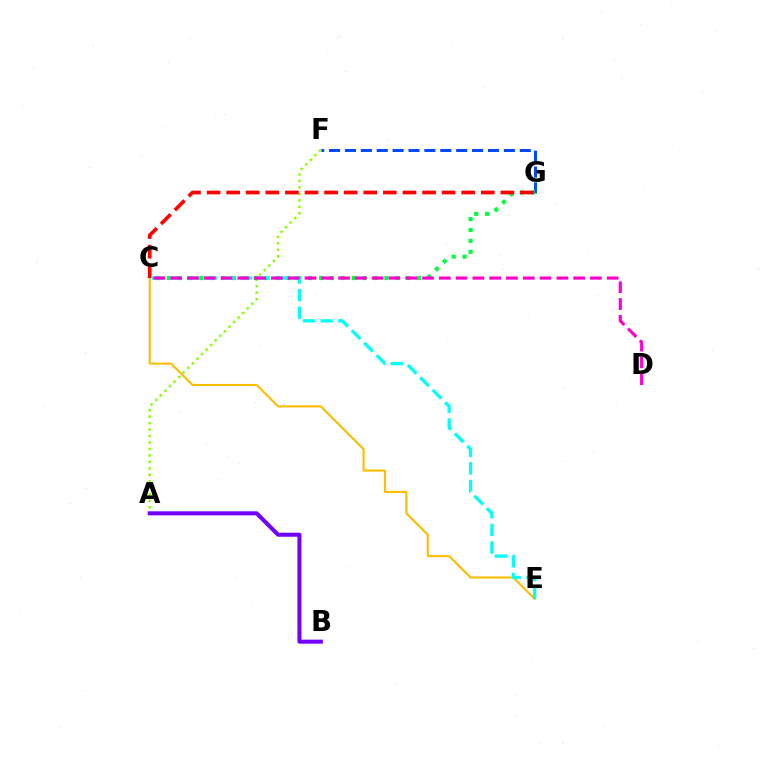{('A', 'F'): [{'color': '#84ff00', 'line_style': 'dotted', 'thickness': 1.76}], ('F', 'G'): [{'color': '#004bff', 'line_style': 'dashed', 'thickness': 2.16}], ('C', 'G'): [{'color': '#00ff39', 'line_style': 'dotted', 'thickness': 2.96}, {'color': '#ff0000', 'line_style': 'dashed', 'thickness': 2.66}], ('C', 'E'): [{'color': '#ffbd00', 'line_style': 'solid', 'thickness': 1.52}, {'color': '#00fff6', 'line_style': 'dashed', 'thickness': 2.39}], ('A', 'B'): [{'color': '#7200ff', 'line_style': 'solid', 'thickness': 2.9}], ('C', 'D'): [{'color': '#ff00cf', 'line_style': 'dashed', 'thickness': 2.28}]}